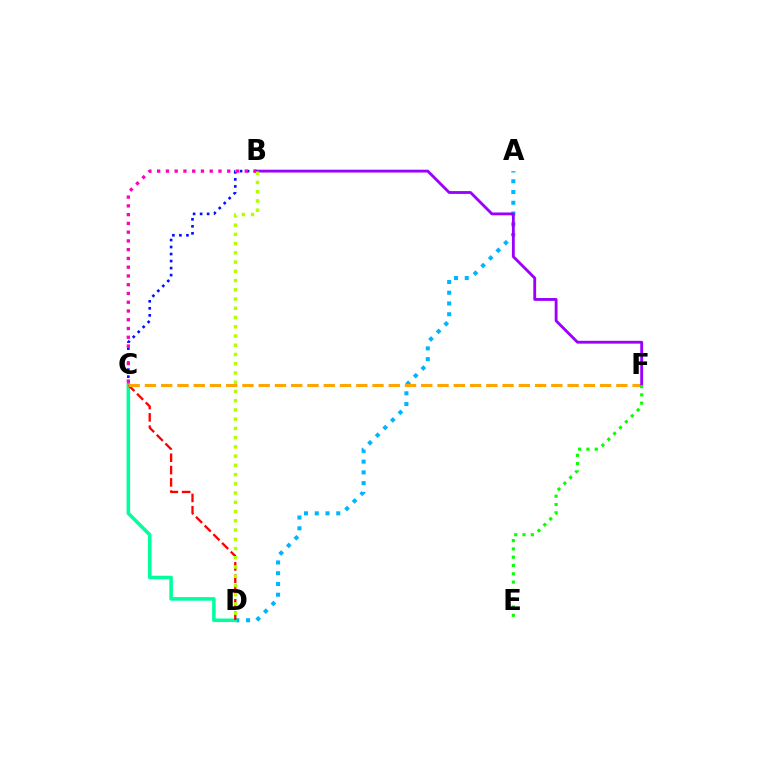{('B', 'C'): [{'color': '#0010ff', 'line_style': 'dotted', 'thickness': 1.91}, {'color': '#ff00bd', 'line_style': 'dotted', 'thickness': 2.38}], ('A', 'D'): [{'color': '#00b5ff', 'line_style': 'dotted', 'thickness': 2.92}], ('C', 'D'): [{'color': '#00ff9d', 'line_style': 'solid', 'thickness': 2.55}, {'color': '#ff0000', 'line_style': 'dashed', 'thickness': 1.67}], ('C', 'F'): [{'color': '#ffa500', 'line_style': 'dashed', 'thickness': 2.21}], ('B', 'F'): [{'color': '#9b00ff', 'line_style': 'solid', 'thickness': 2.04}], ('E', 'F'): [{'color': '#08ff00', 'line_style': 'dotted', 'thickness': 2.25}], ('B', 'D'): [{'color': '#b3ff00', 'line_style': 'dotted', 'thickness': 2.51}]}